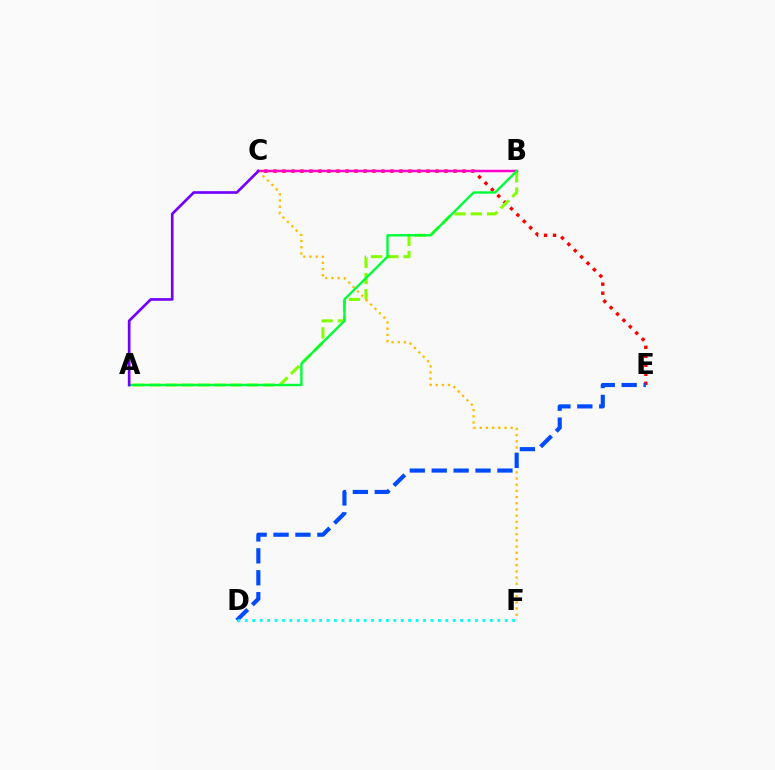{('C', 'E'): [{'color': '#ff0000', 'line_style': 'dotted', 'thickness': 2.45}], ('A', 'B'): [{'color': '#84ff00', 'line_style': 'dashed', 'thickness': 2.21}, {'color': '#00ff39', 'line_style': 'solid', 'thickness': 1.72}], ('B', 'C'): [{'color': '#ff00cf', 'line_style': 'solid', 'thickness': 1.79}], ('C', 'F'): [{'color': '#ffbd00', 'line_style': 'dotted', 'thickness': 1.68}], ('D', 'E'): [{'color': '#004bff', 'line_style': 'dashed', 'thickness': 2.98}], ('A', 'C'): [{'color': '#7200ff', 'line_style': 'solid', 'thickness': 1.91}], ('D', 'F'): [{'color': '#00fff6', 'line_style': 'dotted', 'thickness': 2.02}]}